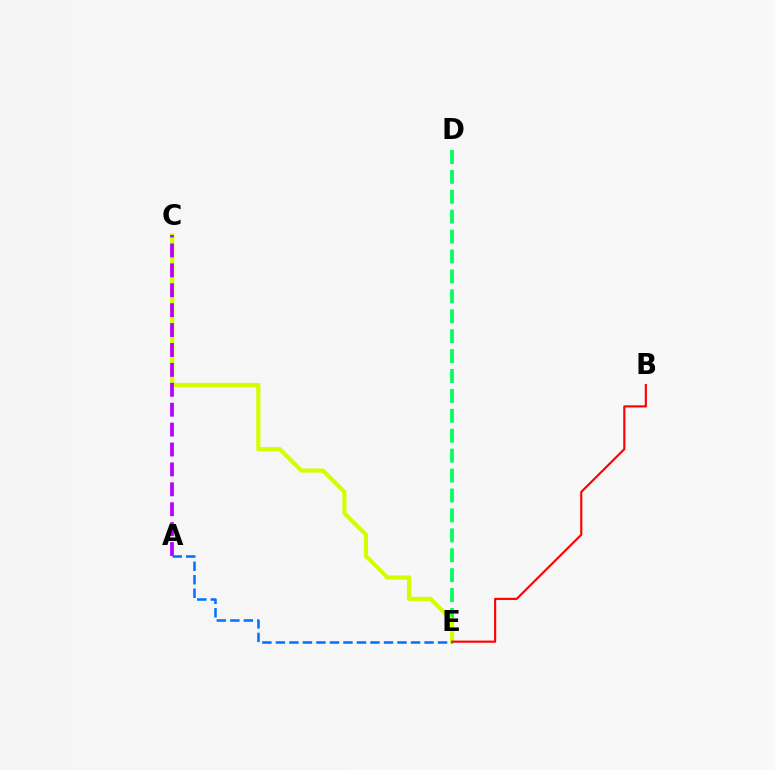{('D', 'E'): [{'color': '#00ff5c', 'line_style': 'dashed', 'thickness': 2.71}], ('C', 'E'): [{'color': '#d1ff00', 'line_style': 'solid', 'thickness': 2.99}], ('A', 'C'): [{'color': '#b900ff', 'line_style': 'dashed', 'thickness': 2.7}], ('B', 'E'): [{'color': '#ff0000', 'line_style': 'solid', 'thickness': 1.54}], ('A', 'E'): [{'color': '#0074ff', 'line_style': 'dashed', 'thickness': 1.84}]}